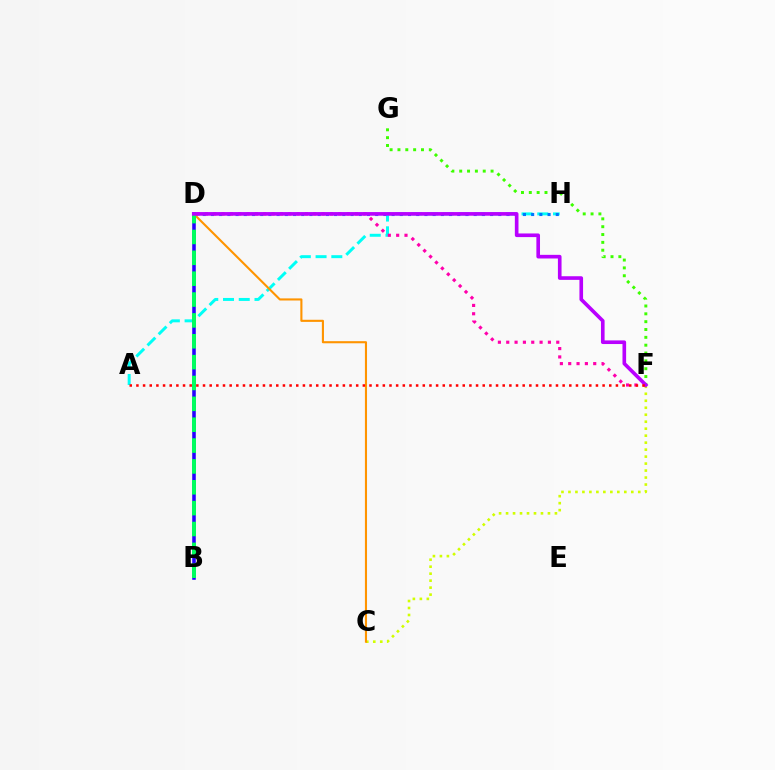{('A', 'H'): [{'color': '#00fff6', 'line_style': 'dashed', 'thickness': 2.14}], ('B', 'D'): [{'color': '#2500ff', 'line_style': 'solid', 'thickness': 2.56}, {'color': '#00ff5c', 'line_style': 'dashed', 'thickness': 2.83}], ('F', 'G'): [{'color': '#3dff00', 'line_style': 'dotted', 'thickness': 2.13}], ('D', 'H'): [{'color': '#0074ff', 'line_style': 'dotted', 'thickness': 2.23}], ('C', 'F'): [{'color': '#d1ff00', 'line_style': 'dotted', 'thickness': 1.9}], ('D', 'F'): [{'color': '#ff00ac', 'line_style': 'dotted', 'thickness': 2.27}, {'color': '#b900ff', 'line_style': 'solid', 'thickness': 2.62}], ('C', 'D'): [{'color': '#ff9400', 'line_style': 'solid', 'thickness': 1.52}], ('A', 'F'): [{'color': '#ff0000', 'line_style': 'dotted', 'thickness': 1.81}]}